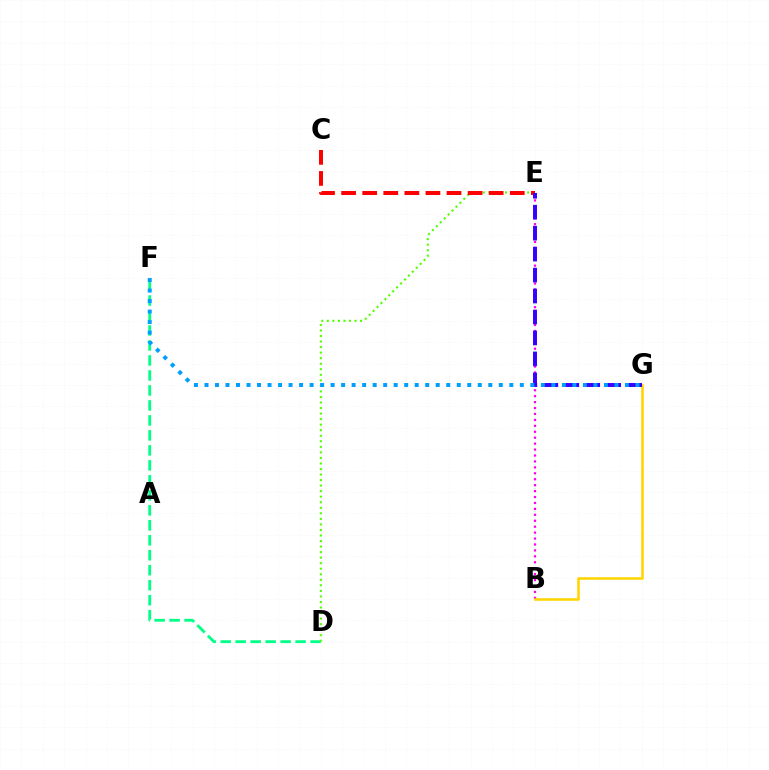{('B', 'E'): [{'color': '#ff00ed', 'line_style': 'dotted', 'thickness': 1.61}], ('B', 'G'): [{'color': '#ffd500', 'line_style': 'solid', 'thickness': 1.86}], ('D', 'F'): [{'color': '#00ff86', 'line_style': 'dashed', 'thickness': 2.04}], ('D', 'E'): [{'color': '#4fff00', 'line_style': 'dotted', 'thickness': 1.51}], ('C', 'E'): [{'color': '#ff0000', 'line_style': 'dashed', 'thickness': 2.86}], ('E', 'G'): [{'color': '#3700ff', 'line_style': 'dashed', 'thickness': 2.85}], ('F', 'G'): [{'color': '#009eff', 'line_style': 'dotted', 'thickness': 2.86}]}